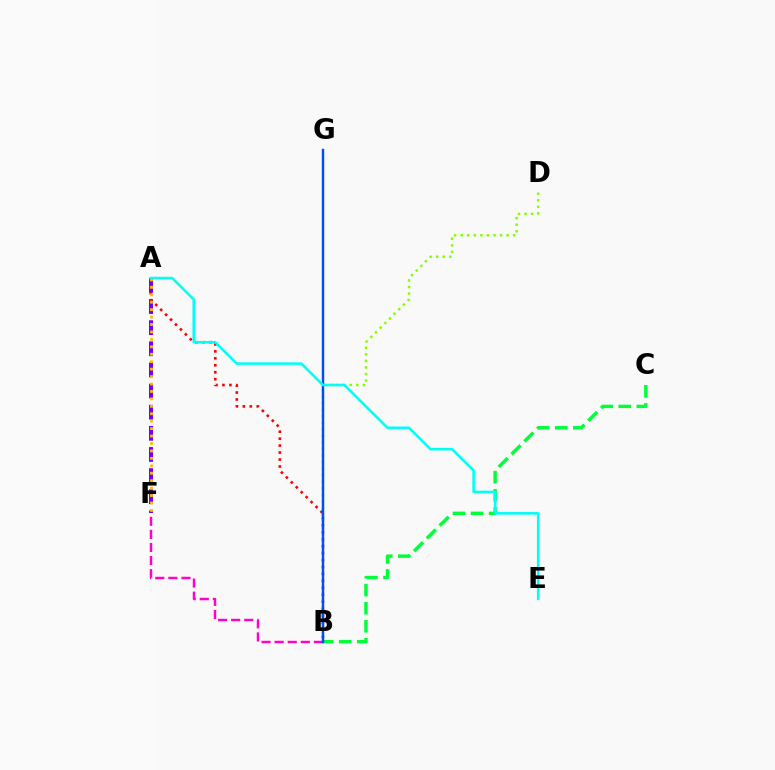{('A', 'F'): [{'color': '#7200ff', 'line_style': 'dashed', 'thickness': 2.87}, {'color': '#ffbd00', 'line_style': 'dotted', 'thickness': 2.02}], ('A', 'B'): [{'color': '#ff0000', 'line_style': 'dotted', 'thickness': 1.89}], ('B', 'D'): [{'color': '#84ff00', 'line_style': 'dotted', 'thickness': 1.78}], ('B', 'C'): [{'color': '#00ff39', 'line_style': 'dashed', 'thickness': 2.46}], ('B', 'F'): [{'color': '#ff00cf', 'line_style': 'dashed', 'thickness': 1.78}], ('B', 'G'): [{'color': '#004bff', 'line_style': 'solid', 'thickness': 1.74}], ('A', 'E'): [{'color': '#00fff6', 'line_style': 'solid', 'thickness': 1.85}]}